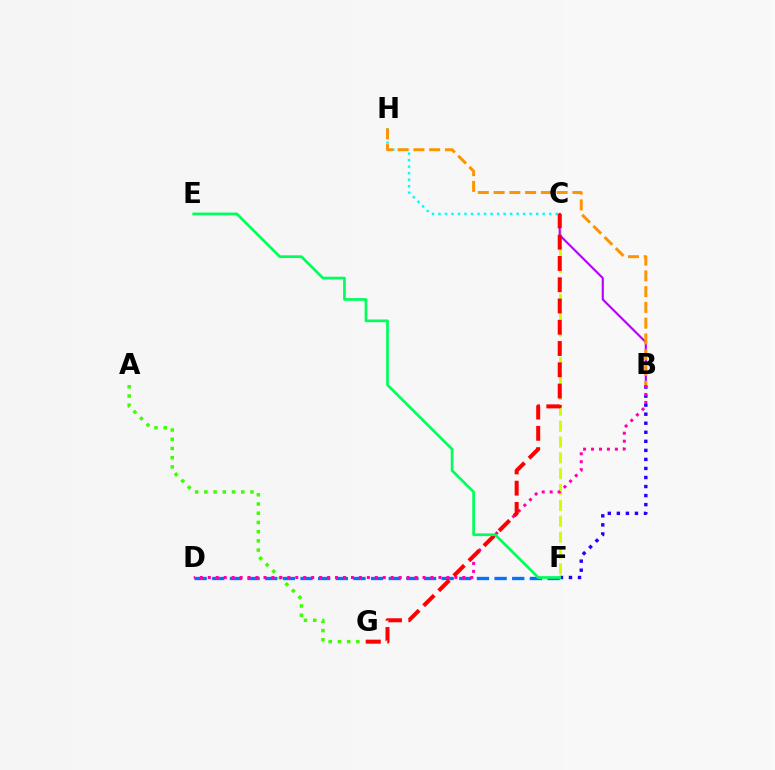{('C', 'H'): [{'color': '#00fff6', 'line_style': 'dotted', 'thickness': 1.77}], ('D', 'F'): [{'color': '#0074ff', 'line_style': 'dashed', 'thickness': 2.4}], ('B', 'F'): [{'color': '#2500ff', 'line_style': 'dotted', 'thickness': 2.46}], ('C', 'F'): [{'color': '#d1ff00', 'line_style': 'dashed', 'thickness': 2.15}], ('B', 'C'): [{'color': '#b900ff', 'line_style': 'solid', 'thickness': 1.54}], ('B', 'H'): [{'color': '#ff9400', 'line_style': 'dashed', 'thickness': 2.14}], ('A', 'G'): [{'color': '#3dff00', 'line_style': 'dotted', 'thickness': 2.51}], ('B', 'D'): [{'color': '#ff00ac', 'line_style': 'dotted', 'thickness': 2.16}], ('C', 'G'): [{'color': '#ff0000', 'line_style': 'dashed', 'thickness': 2.89}], ('E', 'F'): [{'color': '#00ff5c', 'line_style': 'solid', 'thickness': 1.95}]}